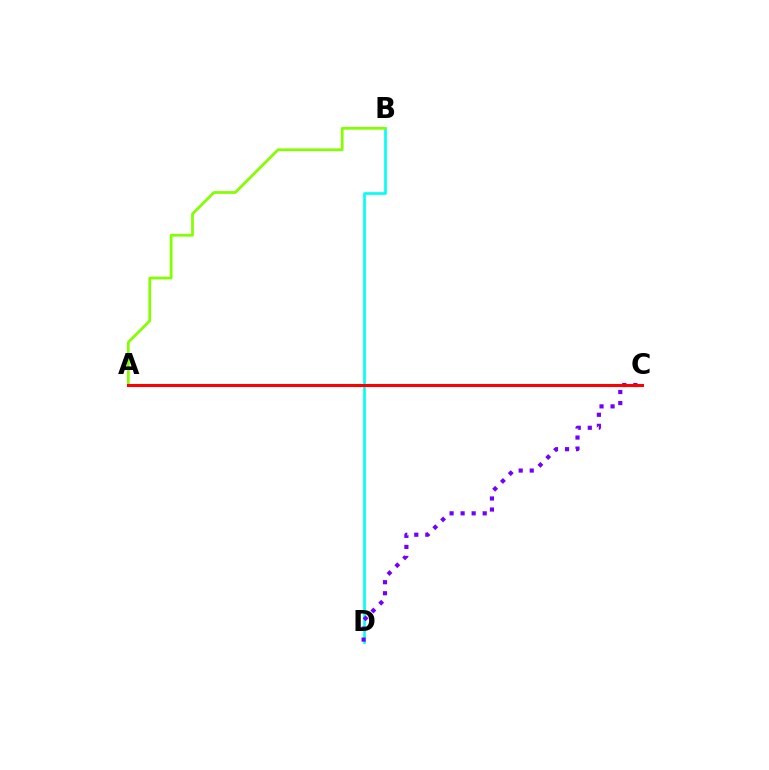{('B', 'D'): [{'color': '#00fff6', 'line_style': 'solid', 'thickness': 1.93}], ('A', 'B'): [{'color': '#84ff00', 'line_style': 'solid', 'thickness': 1.99}], ('C', 'D'): [{'color': '#7200ff', 'line_style': 'dotted', 'thickness': 3.0}], ('A', 'C'): [{'color': '#ff0000', 'line_style': 'solid', 'thickness': 2.2}]}